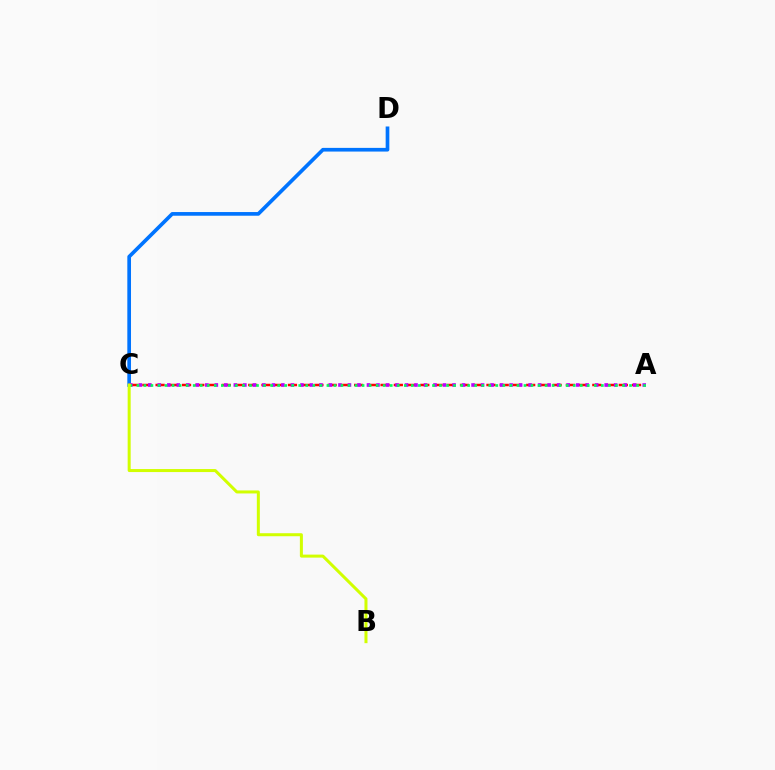{('C', 'D'): [{'color': '#0074ff', 'line_style': 'solid', 'thickness': 2.65}], ('A', 'C'): [{'color': '#ff0000', 'line_style': 'dashed', 'thickness': 1.8}, {'color': '#b900ff', 'line_style': 'dotted', 'thickness': 2.58}, {'color': '#00ff5c', 'line_style': 'dotted', 'thickness': 1.91}], ('B', 'C'): [{'color': '#d1ff00', 'line_style': 'solid', 'thickness': 2.17}]}